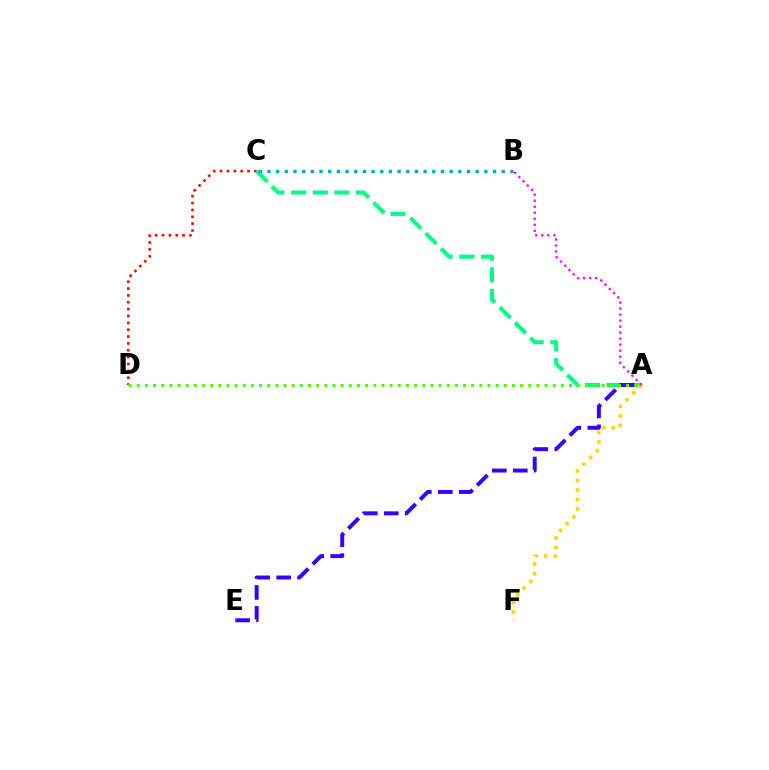{('C', 'D'): [{'color': '#ff0000', 'line_style': 'dotted', 'thickness': 1.86}], ('A', 'C'): [{'color': '#00ff86', 'line_style': 'dashed', 'thickness': 2.94}], ('B', 'C'): [{'color': '#009eff', 'line_style': 'dotted', 'thickness': 2.36}], ('A', 'E'): [{'color': '#3700ff', 'line_style': 'dashed', 'thickness': 2.85}], ('A', 'F'): [{'color': '#ffd500', 'line_style': 'dotted', 'thickness': 2.58}], ('A', 'B'): [{'color': '#ff00ed', 'line_style': 'dotted', 'thickness': 1.63}], ('A', 'D'): [{'color': '#4fff00', 'line_style': 'dotted', 'thickness': 2.22}]}